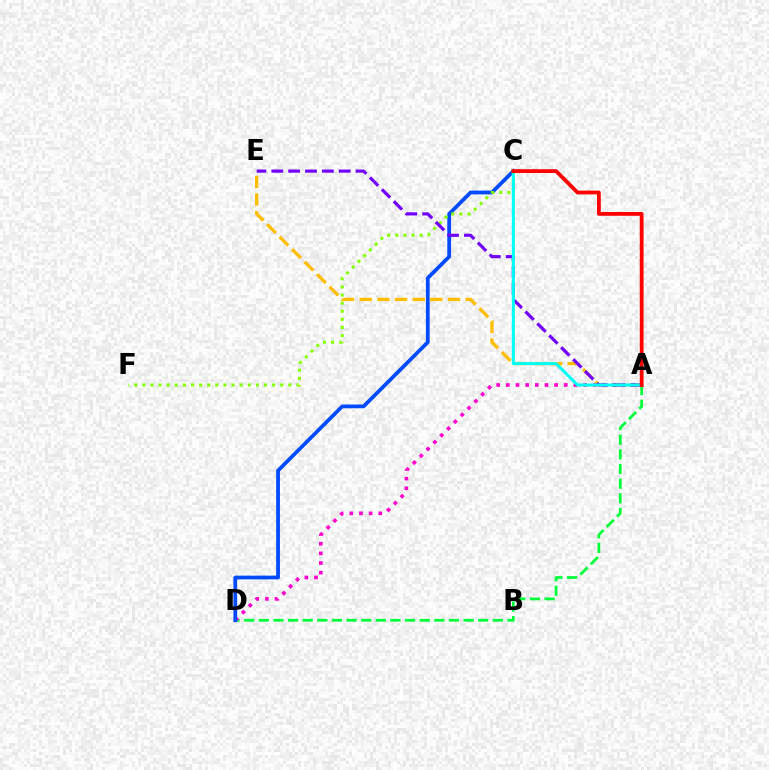{('A', 'D'): [{'color': '#00ff39', 'line_style': 'dashed', 'thickness': 1.99}, {'color': '#ff00cf', 'line_style': 'dotted', 'thickness': 2.62}], ('A', 'E'): [{'color': '#ffbd00', 'line_style': 'dashed', 'thickness': 2.4}, {'color': '#7200ff', 'line_style': 'dashed', 'thickness': 2.29}], ('C', 'D'): [{'color': '#004bff', 'line_style': 'solid', 'thickness': 2.7}], ('C', 'F'): [{'color': '#84ff00', 'line_style': 'dotted', 'thickness': 2.2}], ('A', 'C'): [{'color': '#00fff6', 'line_style': 'solid', 'thickness': 2.18}, {'color': '#ff0000', 'line_style': 'solid', 'thickness': 2.73}]}